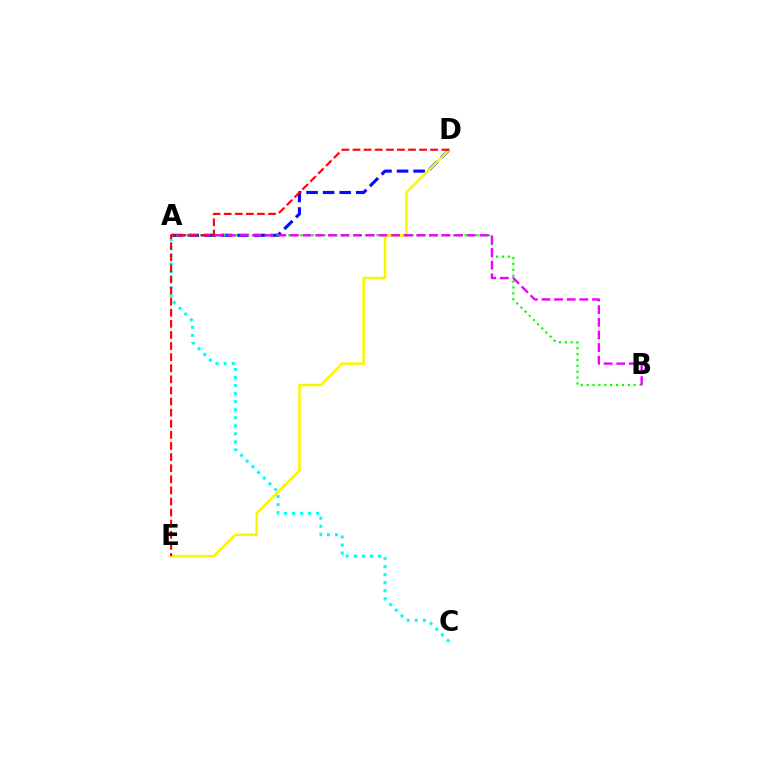{('A', 'D'): [{'color': '#0010ff', 'line_style': 'dashed', 'thickness': 2.25}], ('A', 'B'): [{'color': '#08ff00', 'line_style': 'dotted', 'thickness': 1.6}, {'color': '#ee00ff', 'line_style': 'dashed', 'thickness': 1.72}], ('D', 'E'): [{'color': '#fcf500', 'line_style': 'solid', 'thickness': 1.84}, {'color': '#ff0000', 'line_style': 'dashed', 'thickness': 1.51}], ('A', 'C'): [{'color': '#00fff6', 'line_style': 'dotted', 'thickness': 2.19}]}